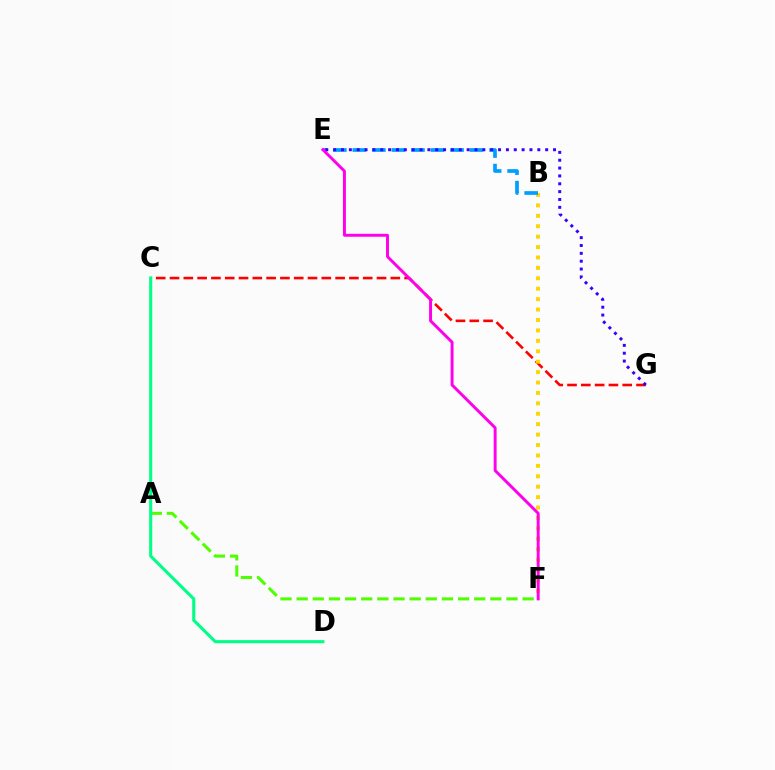{('C', 'G'): [{'color': '#ff0000', 'line_style': 'dashed', 'thickness': 1.87}], ('A', 'F'): [{'color': '#4fff00', 'line_style': 'dashed', 'thickness': 2.19}], ('B', 'F'): [{'color': '#ffd500', 'line_style': 'dotted', 'thickness': 2.83}], ('B', 'E'): [{'color': '#009eff', 'line_style': 'dashed', 'thickness': 2.65}], ('E', 'G'): [{'color': '#3700ff', 'line_style': 'dotted', 'thickness': 2.13}], ('C', 'D'): [{'color': '#00ff86', 'line_style': 'solid', 'thickness': 2.22}], ('E', 'F'): [{'color': '#ff00ed', 'line_style': 'solid', 'thickness': 2.12}]}